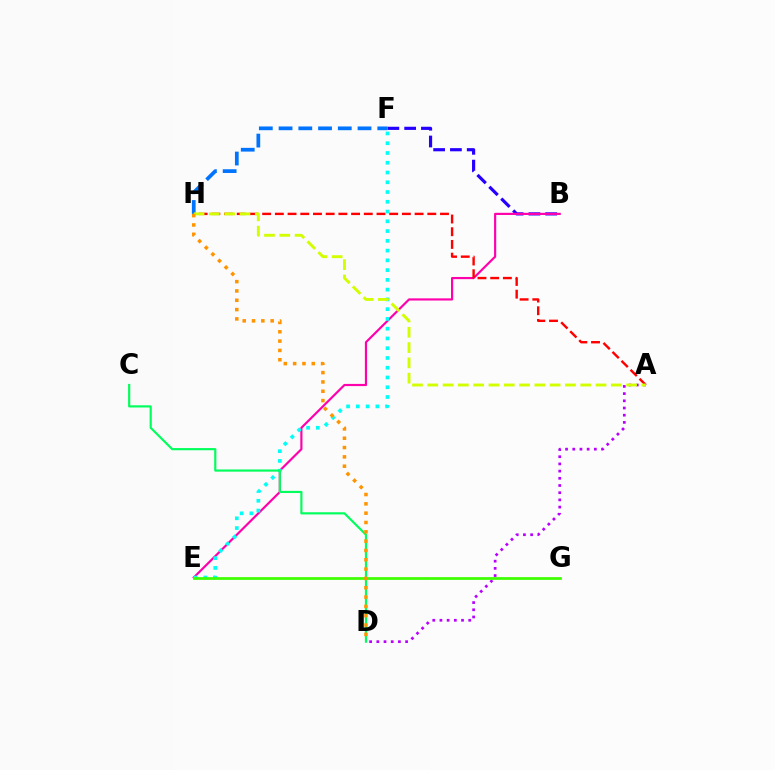{('B', 'F'): [{'color': '#2500ff', 'line_style': 'dashed', 'thickness': 2.28}], ('B', 'E'): [{'color': '#ff00ac', 'line_style': 'solid', 'thickness': 1.56}], ('E', 'F'): [{'color': '#00fff6', 'line_style': 'dotted', 'thickness': 2.65}], ('F', 'H'): [{'color': '#0074ff', 'line_style': 'dashed', 'thickness': 2.68}], ('A', 'H'): [{'color': '#ff0000', 'line_style': 'dashed', 'thickness': 1.73}, {'color': '#d1ff00', 'line_style': 'dashed', 'thickness': 2.08}], ('A', 'D'): [{'color': '#b900ff', 'line_style': 'dotted', 'thickness': 1.95}], ('C', 'D'): [{'color': '#00ff5c', 'line_style': 'solid', 'thickness': 1.56}], ('E', 'G'): [{'color': '#3dff00', 'line_style': 'solid', 'thickness': 1.97}], ('D', 'H'): [{'color': '#ff9400', 'line_style': 'dotted', 'thickness': 2.53}]}